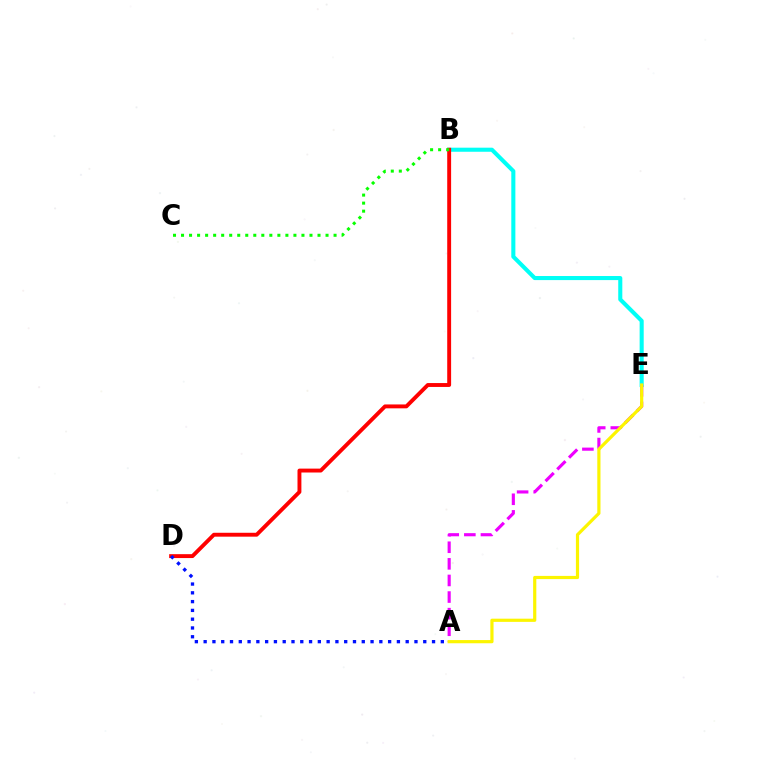{('B', 'E'): [{'color': '#00fff6', 'line_style': 'solid', 'thickness': 2.93}], ('A', 'E'): [{'color': '#ee00ff', 'line_style': 'dashed', 'thickness': 2.26}, {'color': '#fcf500', 'line_style': 'solid', 'thickness': 2.3}], ('B', 'D'): [{'color': '#ff0000', 'line_style': 'solid', 'thickness': 2.8}], ('A', 'D'): [{'color': '#0010ff', 'line_style': 'dotted', 'thickness': 2.39}], ('B', 'C'): [{'color': '#08ff00', 'line_style': 'dotted', 'thickness': 2.18}]}